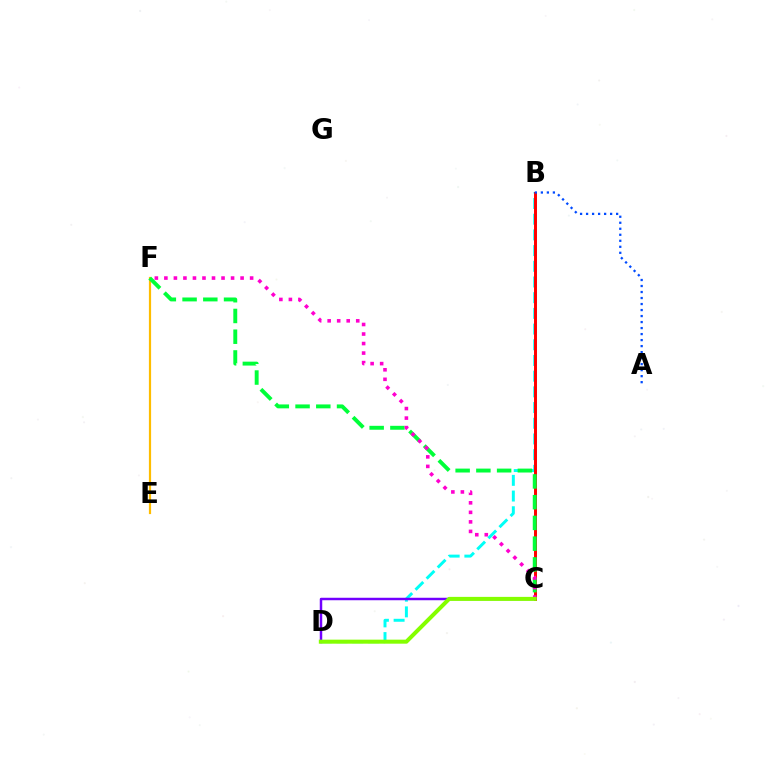{('E', 'F'): [{'color': '#ffbd00', 'line_style': 'solid', 'thickness': 1.59}], ('B', 'D'): [{'color': '#00fff6', 'line_style': 'dashed', 'thickness': 2.13}], ('B', 'C'): [{'color': '#ff0000', 'line_style': 'solid', 'thickness': 2.13}], ('A', 'B'): [{'color': '#004bff', 'line_style': 'dotted', 'thickness': 1.63}], ('C', 'F'): [{'color': '#00ff39', 'line_style': 'dashed', 'thickness': 2.82}, {'color': '#ff00cf', 'line_style': 'dotted', 'thickness': 2.59}], ('C', 'D'): [{'color': '#7200ff', 'line_style': 'solid', 'thickness': 1.78}, {'color': '#84ff00', 'line_style': 'solid', 'thickness': 2.9}]}